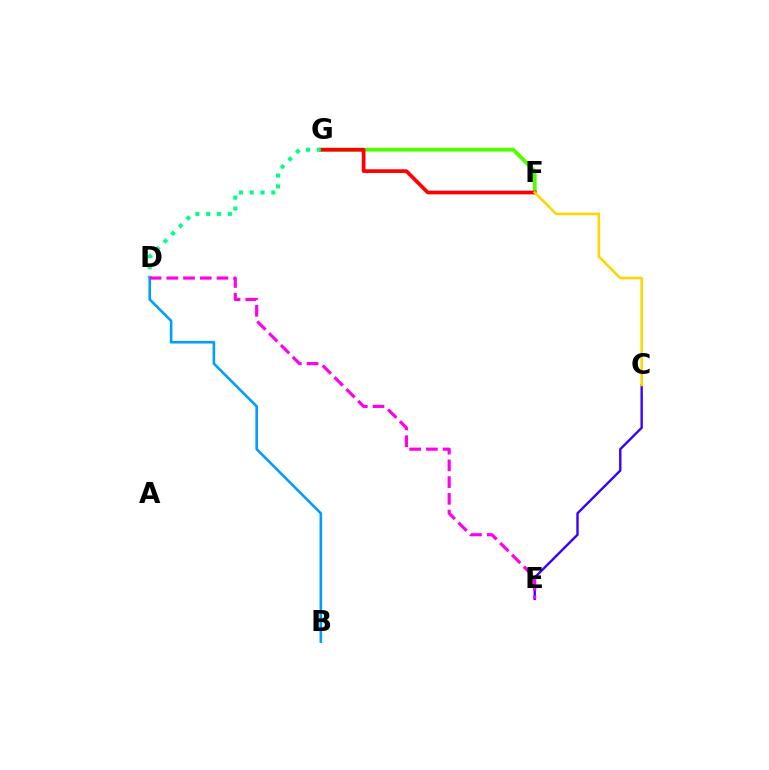{('F', 'G'): [{'color': '#4fff00', 'line_style': 'solid', 'thickness': 2.76}, {'color': '#ff0000', 'line_style': 'solid', 'thickness': 2.66}], ('C', 'E'): [{'color': '#3700ff', 'line_style': 'solid', 'thickness': 1.71}], ('D', 'G'): [{'color': '#00ff86', 'line_style': 'dotted', 'thickness': 2.94}], ('B', 'D'): [{'color': '#009eff', 'line_style': 'solid', 'thickness': 1.89}], ('C', 'F'): [{'color': '#ffd500', 'line_style': 'solid', 'thickness': 1.86}], ('D', 'E'): [{'color': '#ff00ed', 'line_style': 'dashed', 'thickness': 2.27}]}